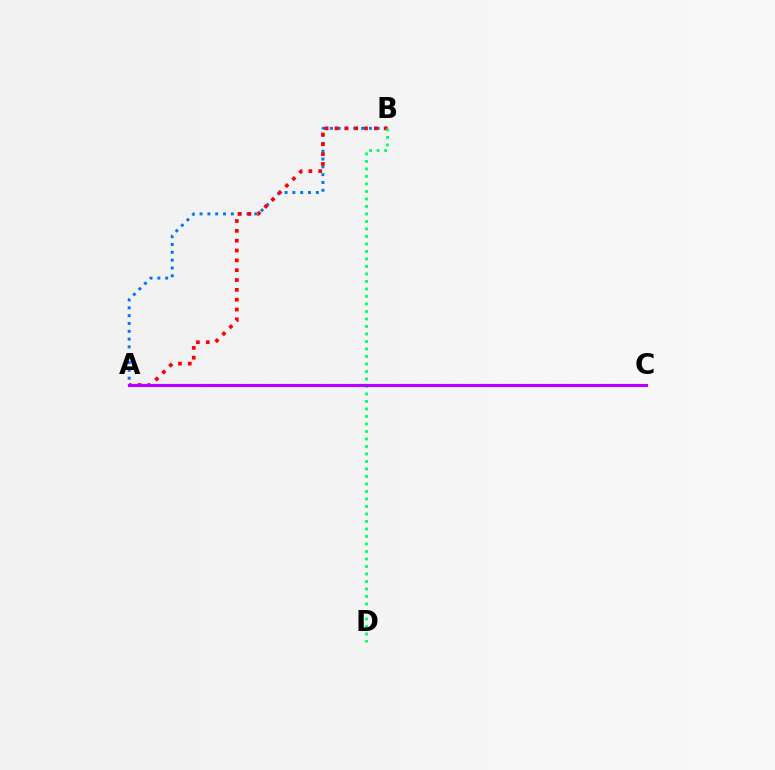{('A', 'C'): [{'color': '#d1ff00', 'line_style': 'dotted', 'thickness': 1.65}, {'color': '#b900ff', 'line_style': 'solid', 'thickness': 2.25}], ('A', 'B'): [{'color': '#0074ff', 'line_style': 'dotted', 'thickness': 2.12}, {'color': '#ff0000', 'line_style': 'dotted', 'thickness': 2.67}], ('B', 'D'): [{'color': '#00ff5c', 'line_style': 'dotted', 'thickness': 2.04}]}